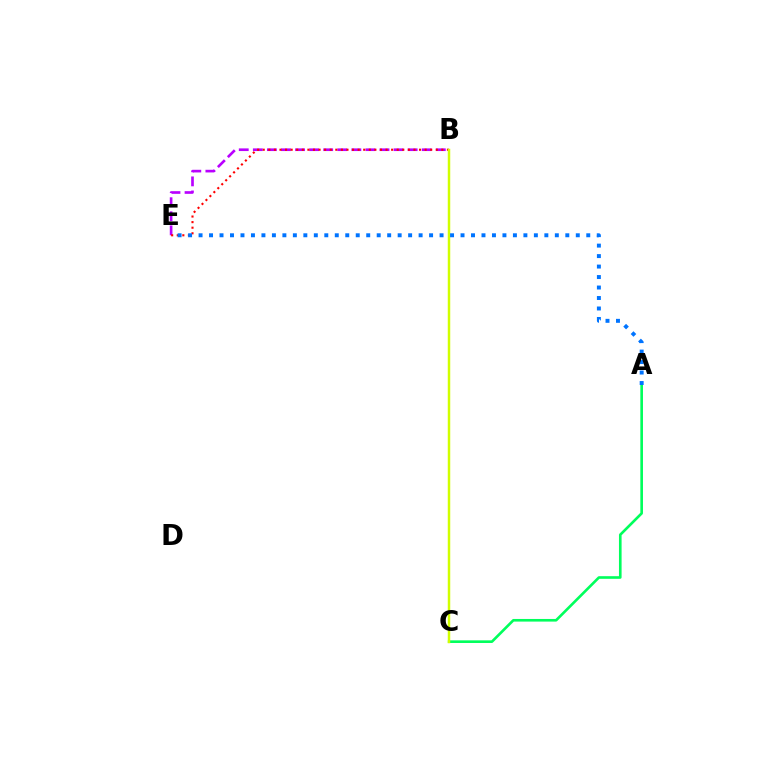{('B', 'E'): [{'color': '#b900ff', 'line_style': 'dashed', 'thickness': 1.91}, {'color': '#ff0000', 'line_style': 'dotted', 'thickness': 1.52}], ('A', 'C'): [{'color': '#00ff5c', 'line_style': 'solid', 'thickness': 1.9}], ('B', 'C'): [{'color': '#d1ff00', 'line_style': 'solid', 'thickness': 1.78}], ('A', 'E'): [{'color': '#0074ff', 'line_style': 'dotted', 'thickness': 2.85}]}